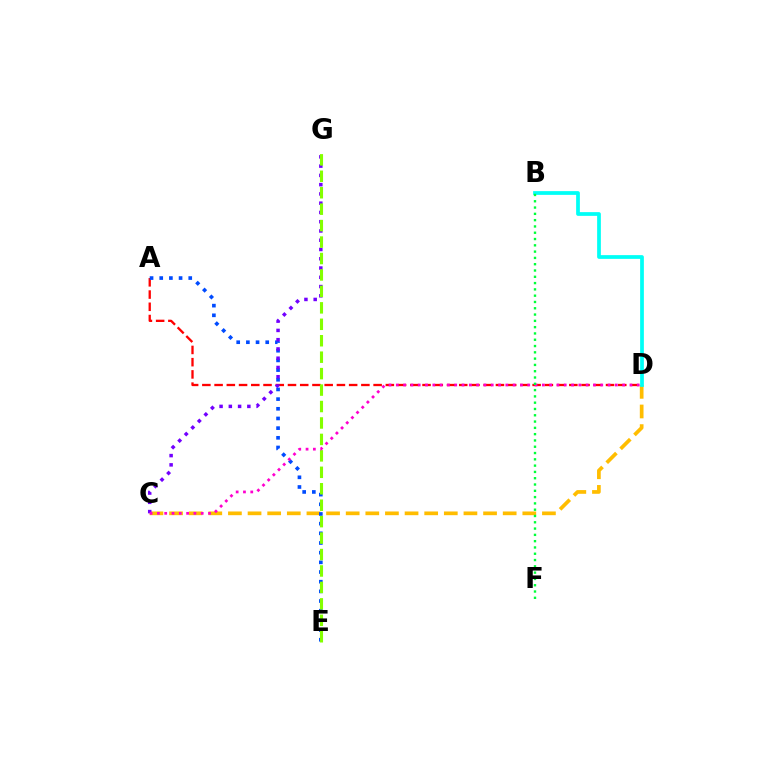{('C', 'D'): [{'color': '#ffbd00', 'line_style': 'dashed', 'thickness': 2.67}, {'color': '#ff00cf', 'line_style': 'dotted', 'thickness': 1.98}], ('A', 'D'): [{'color': '#ff0000', 'line_style': 'dashed', 'thickness': 1.66}], ('A', 'E'): [{'color': '#004bff', 'line_style': 'dotted', 'thickness': 2.63}], ('C', 'G'): [{'color': '#7200ff', 'line_style': 'dotted', 'thickness': 2.52}], ('B', 'D'): [{'color': '#00fff6', 'line_style': 'solid', 'thickness': 2.69}], ('E', 'G'): [{'color': '#84ff00', 'line_style': 'dashed', 'thickness': 2.23}], ('B', 'F'): [{'color': '#00ff39', 'line_style': 'dotted', 'thickness': 1.71}]}